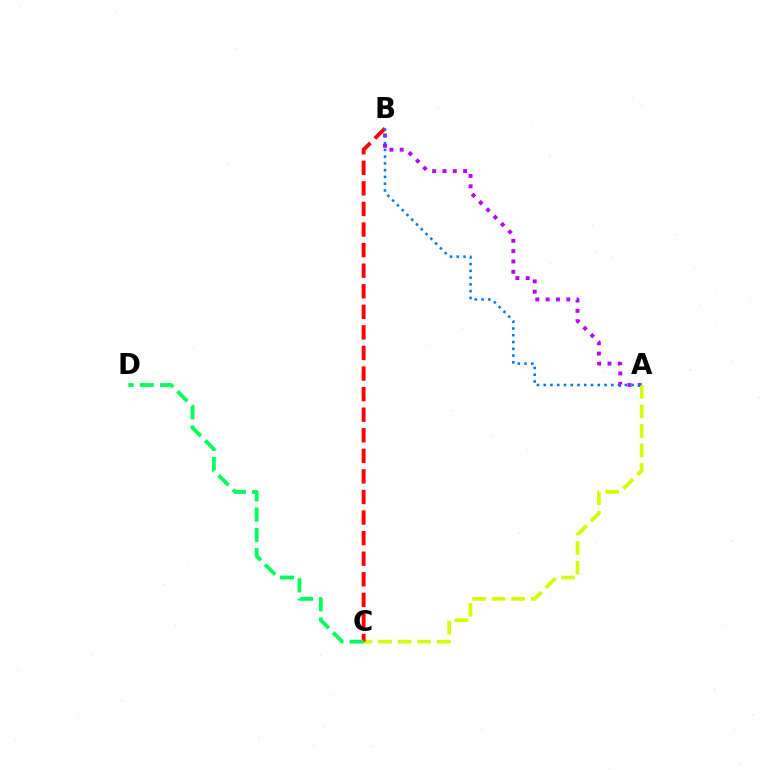{('A', 'B'): [{'color': '#b900ff', 'line_style': 'dotted', 'thickness': 2.8}, {'color': '#0074ff', 'line_style': 'dotted', 'thickness': 1.84}], ('A', 'C'): [{'color': '#d1ff00', 'line_style': 'dashed', 'thickness': 2.65}], ('B', 'C'): [{'color': '#ff0000', 'line_style': 'dashed', 'thickness': 2.79}], ('C', 'D'): [{'color': '#00ff5c', 'line_style': 'dashed', 'thickness': 2.74}]}